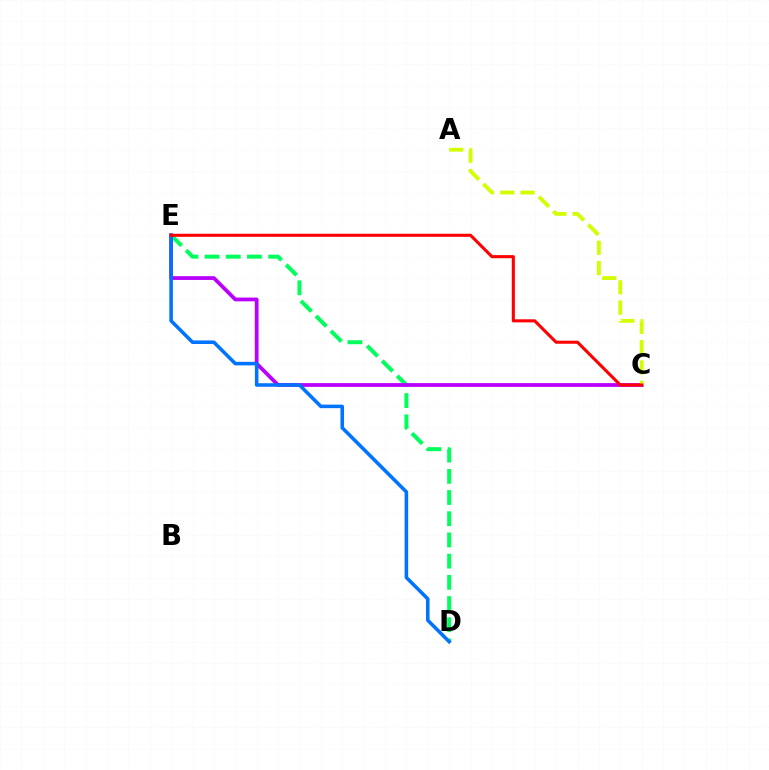{('D', 'E'): [{'color': '#00ff5c', 'line_style': 'dashed', 'thickness': 2.88}, {'color': '#0074ff', 'line_style': 'solid', 'thickness': 2.56}], ('C', 'E'): [{'color': '#b900ff', 'line_style': 'solid', 'thickness': 2.72}, {'color': '#ff0000', 'line_style': 'solid', 'thickness': 2.21}], ('A', 'C'): [{'color': '#d1ff00', 'line_style': 'dashed', 'thickness': 2.76}]}